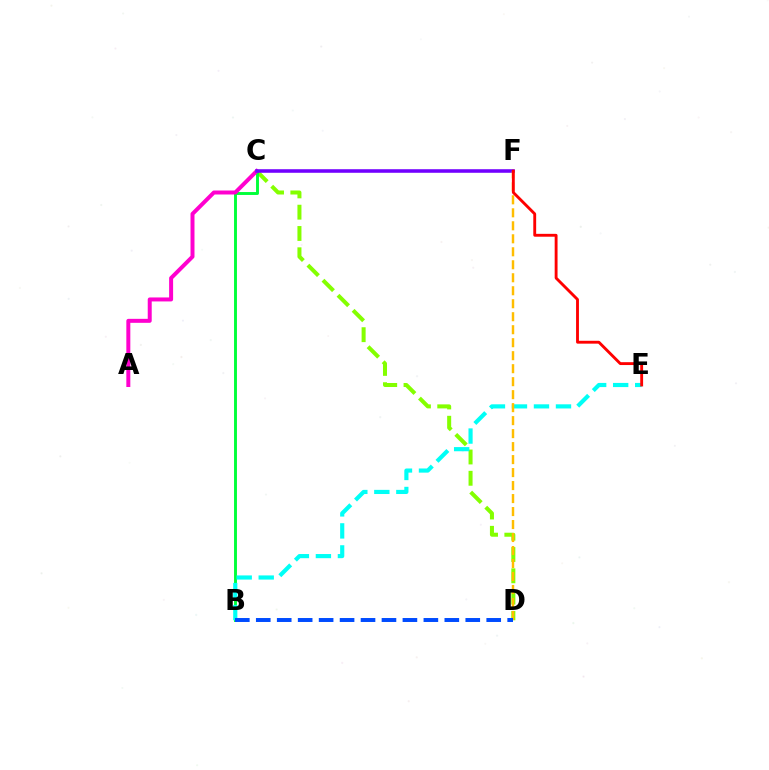{('C', 'D'): [{'color': '#84ff00', 'line_style': 'dashed', 'thickness': 2.89}], ('B', 'C'): [{'color': '#00ff39', 'line_style': 'solid', 'thickness': 2.1}], ('A', 'C'): [{'color': '#ff00cf', 'line_style': 'solid', 'thickness': 2.87}], ('B', 'E'): [{'color': '#00fff6', 'line_style': 'dashed', 'thickness': 2.99}], ('C', 'F'): [{'color': '#7200ff', 'line_style': 'solid', 'thickness': 2.57}], ('D', 'F'): [{'color': '#ffbd00', 'line_style': 'dashed', 'thickness': 1.76}], ('E', 'F'): [{'color': '#ff0000', 'line_style': 'solid', 'thickness': 2.06}], ('B', 'D'): [{'color': '#004bff', 'line_style': 'dashed', 'thickness': 2.85}]}